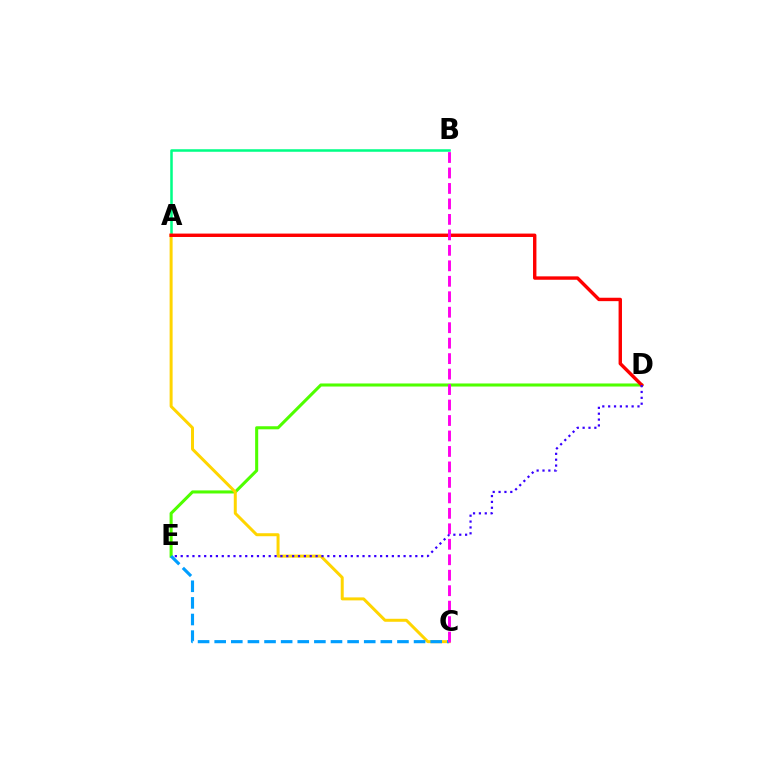{('A', 'B'): [{'color': '#00ff86', 'line_style': 'solid', 'thickness': 1.82}], ('D', 'E'): [{'color': '#4fff00', 'line_style': 'solid', 'thickness': 2.2}, {'color': '#3700ff', 'line_style': 'dotted', 'thickness': 1.59}], ('A', 'C'): [{'color': '#ffd500', 'line_style': 'solid', 'thickness': 2.15}], ('A', 'D'): [{'color': '#ff0000', 'line_style': 'solid', 'thickness': 2.45}], ('C', 'E'): [{'color': '#009eff', 'line_style': 'dashed', 'thickness': 2.26}], ('B', 'C'): [{'color': '#ff00ed', 'line_style': 'dashed', 'thickness': 2.1}]}